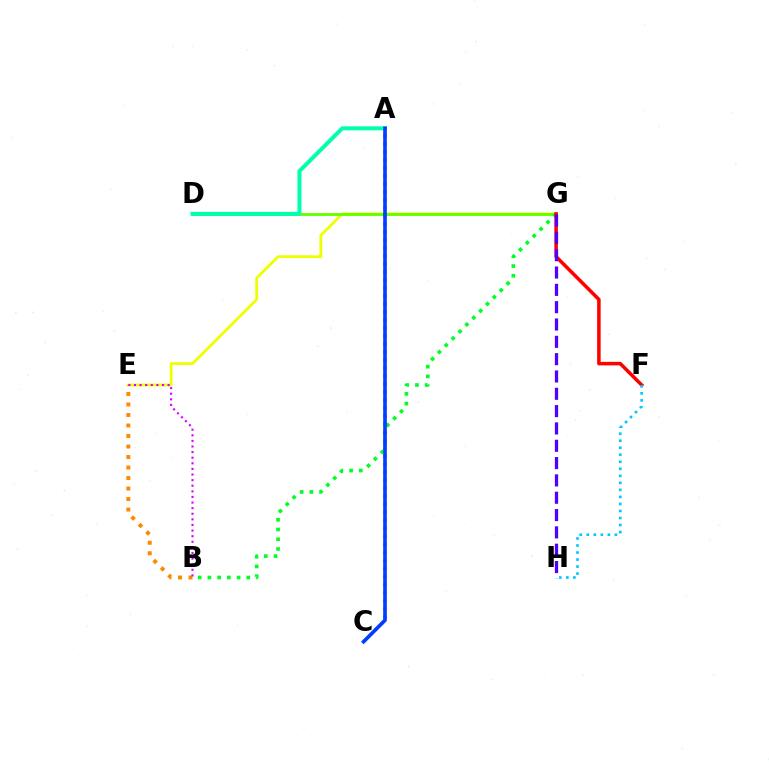{('E', 'G'): [{'color': '#eeff00', 'line_style': 'solid', 'thickness': 2.02}], ('B', 'E'): [{'color': '#ff8800', 'line_style': 'dotted', 'thickness': 2.85}, {'color': '#d600ff', 'line_style': 'dotted', 'thickness': 1.52}], ('D', 'G'): [{'color': '#66ff00', 'line_style': 'solid', 'thickness': 2.07}], ('B', 'G'): [{'color': '#00ff27', 'line_style': 'dotted', 'thickness': 2.64}], ('F', 'G'): [{'color': '#ff0000', 'line_style': 'solid', 'thickness': 2.54}], ('F', 'H'): [{'color': '#00c7ff', 'line_style': 'dotted', 'thickness': 1.91}], ('G', 'H'): [{'color': '#4f00ff', 'line_style': 'dashed', 'thickness': 2.35}], ('A', 'D'): [{'color': '#00ffaf', 'line_style': 'solid', 'thickness': 2.88}], ('A', 'C'): [{'color': '#ff00a0', 'line_style': 'dotted', 'thickness': 2.18}, {'color': '#003fff', 'line_style': 'solid', 'thickness': 2.63}]}